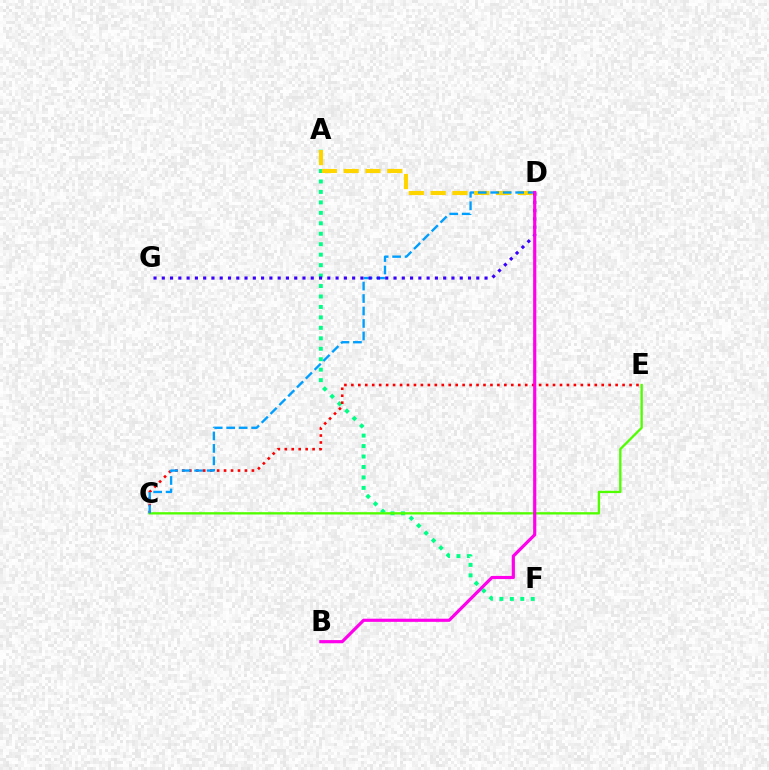{('A', 'F'): [{'color': '#00ff86', 'line_style': 'dotted', 'thickness': 2.84}], ('A', 'D'): [{'color': '#ffd500', 'line_style': 'dashed', 'thickness': 2.96}], ('C', 'E'): [{'color': '#ff0000', 'line_style': 'dotted', 'thickness': 1.89}, {'color': '#4fff00', 'line_style': 'solid', 'thickness': 1.67}], ('C', 'D'): [{'color': '#009eff', 'line_style': 'dashed', 'thickness': 1.69}], ('D', 'G'): [{'color': '#3700ff', 'line_style': 'dotted', 'thickness': 2.25}], ('B', 'D'): [{'color': '#ff00ed', 'line_style': 'solid', 'thickness': 2.28}]}